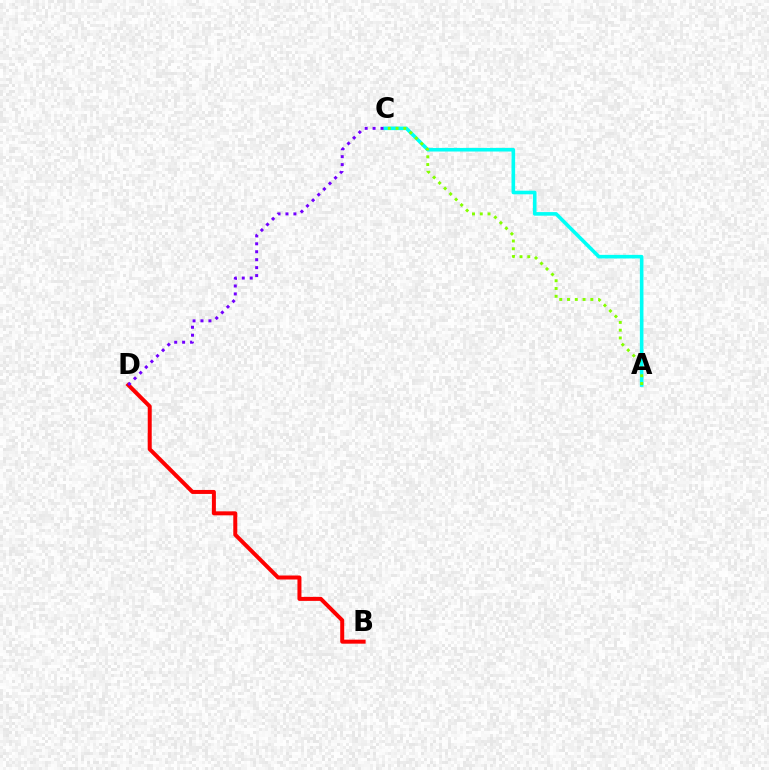{('A', 'C'): [{'color': '#00fff6', 'line_style': 'solid', 'thickness': 2.59}, {'color': '#84ff00', 'line_style': 'dotted', 'thickness': 2.11}], ('B', 'D'): [{'color': '#ff0000', 'line_style': 'solid', 'thickness': 2.88}], ('C', 'D'): [{'color': '#7200ff', 'line_style': 'dotted', 'thickness': 2.16}]}